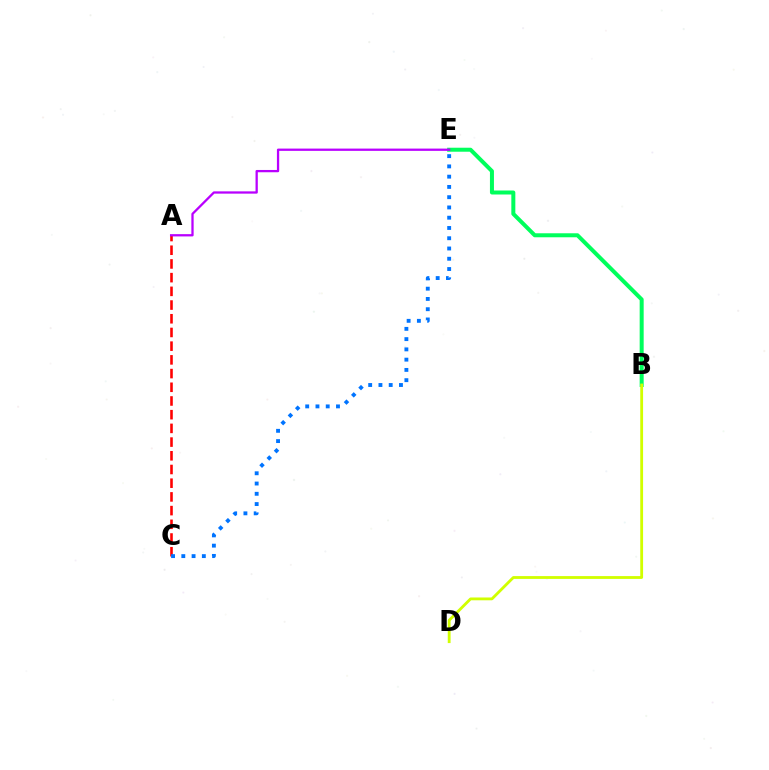{('A', 'C'): [{'color': '#ff0000', 'line_style': 'dashed', 'thickness': 1.86}], ('B', 'E'): [{'color': '#00ff5c', 'line_style': 'solid', 'thickness': 2.88}], ('C', 'E'): [{'color': '#0074ff', 'line_style': 'dotted', 'thickness': 2.79}], ('B', 'D'): [{'color': '#d1ff00', 'line_style': 'solid', 'thickness': 2.03}], ('A', 'E'): [{'color': '#b900ff', 'line_style': 'solid', 'thickness': 1.64}]}